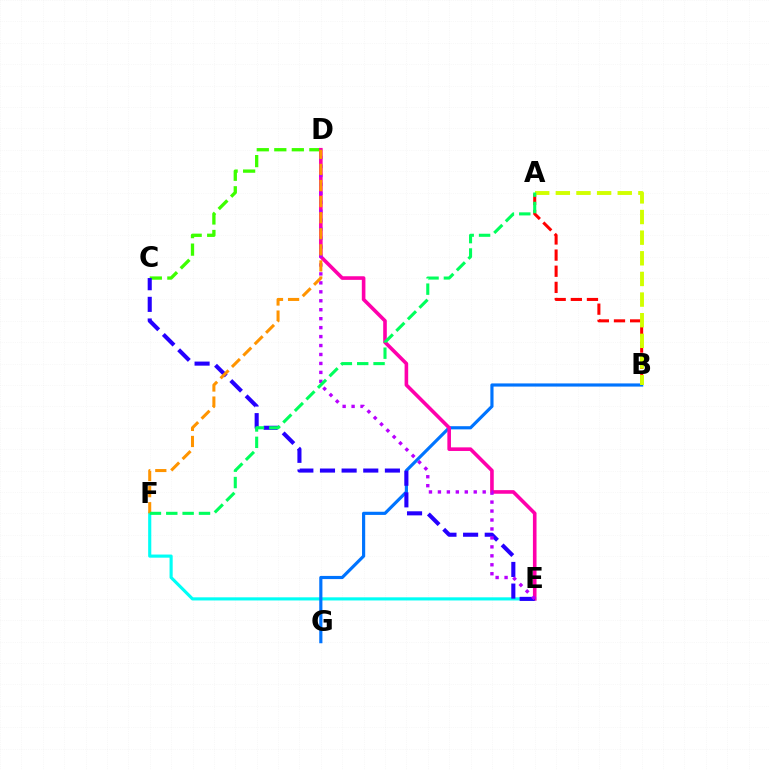{('A', 'B'): [{'color': '#ff0000', 'line_style': 'dashed', 'thickness': 2.19}, {'color': '#d1ff00', 'line_style': 'dashed', 'thickness': 2.8}], ('C', 'D'): [{'color': '#3dff00', 'line_style': 'dashed', 'thickness': 2.38}], ('E', 'F'): [{'color': '#00fff6', 'line_style': 'solid', 'thickness': 2.26}], ('B', 'G'): [{'color': '#0074ff', 'line_style': 'solid', 'thickness': 2.28}], ('D', 'E'): [{'color': '#ff00ac', 'line_style': 'solid', 'thickness': 2.6}, {'color': '#b900ff', 'line_style': 'dotted', 'thickness': 2.43}], ('C', 'E'): [{'color': '#2500ff', 'line_style': 'dashed', 'thickness': 2.94}], ('D', 'F'): [{'color': '#ff9400', 'line_style': 'dashed', 'thickness': 2.18}], ('A', 'F'): [{'color': '#00ff5c', 'line_style': 'dashed', 'thickness': 2.22}]}